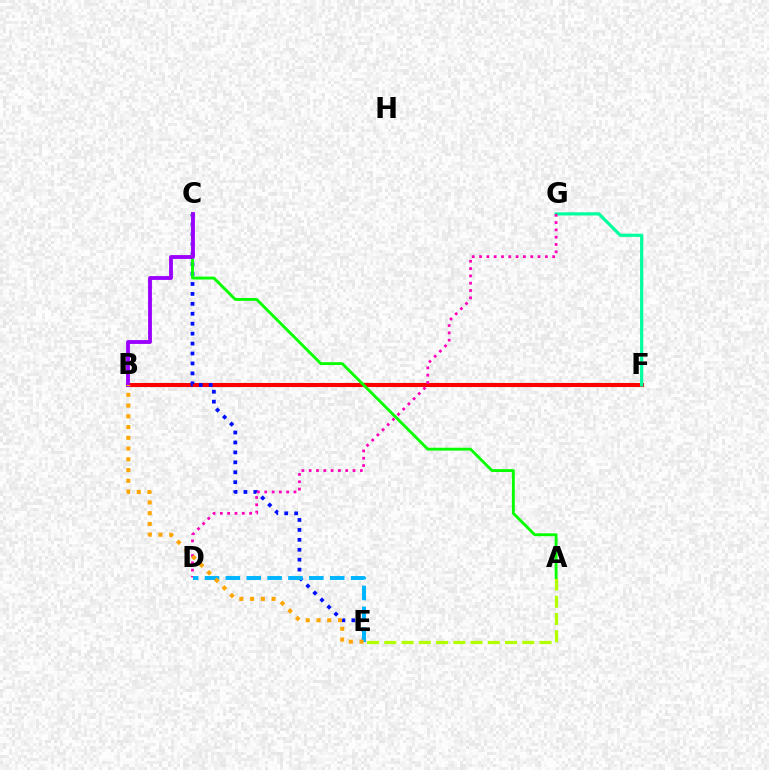{('A', 'E'): [{'color': '#b3ff00', 'line_style': 'dashed', 'thickness': 2.34}], ('B', 'F'): [{'color': '#ff0000', 'line_style': 'solid', 'thickness': 2.95}], ('C', 'E'): [{'color': '#0010ff', 'line_style': 'dotted', 'thickness': 2.7}], ('F', 'G'): [{'color': '#00ff9d', 'line_style': 'solid', 'thickness': 2.29}], ('A', 'C'): [{'color': '#08ff00', 'line_style': 'solid', 'thickness': 2.07}], ('D', 'G'): [{'color': '#ff00bd', 'line_style': 'dotted', 'thickness': 1.99}], ('B', 'C'): [{'color': '#9b00ff', 'line_style': 'solid', 'thickness': 2.76}], ('D', 'E'): [{'color': '#00b5ff', 'line_style': 'dashed', 'thickness': 2.84}], ('B', 'E'): [{'color': '#ffa500', 'line_style': 'dotted', 'thickness': 2.92}]}